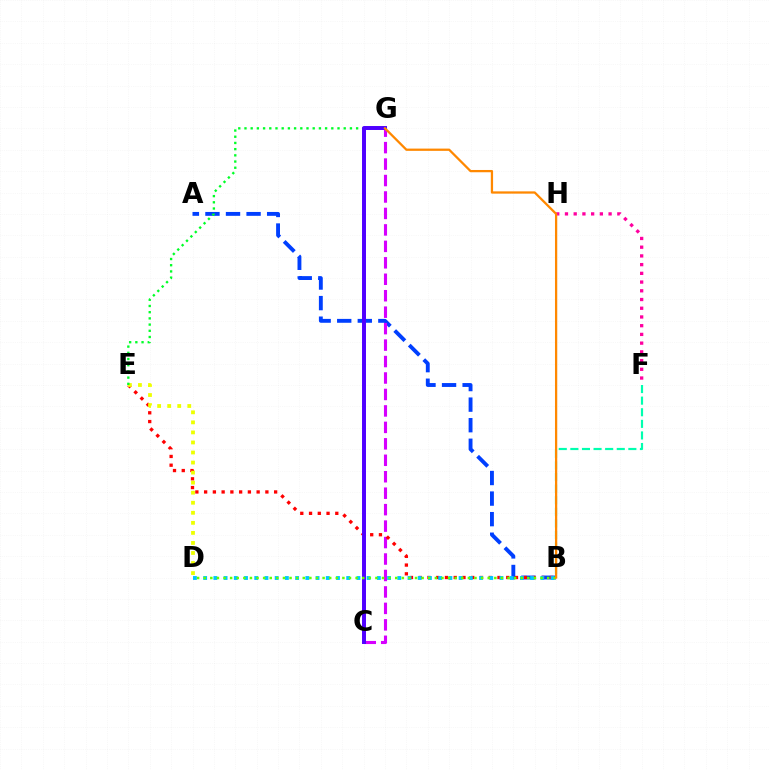{('F', 'H'): [{'color': '#ff00a0', 'line_style': 'dotted', 'thickness': 2.37}], ('A', 'B'): [{'color': '#003fff', 'line_style': 'dashed', 'thickness': 2.79}], ('C', 'G'): [{'color': '#d600ff', 'line_style': 'dashed', 'thickness': 2.24}, {'color': '#4f00ff', 'line_style': 'solid', 'thickness': 2.85}], ('B', 'E'): [{'color': '#ff0000', 'line_style': 'dotted', 'thickness': 2.38}], ('D', 'E'): [{'color': '#eeff00', 'line_style': 'dotted', 'thickness': 2.73}], ('E', 'G'): [{'color': '#00ff27', 'line_style': 'dotted', 'thickness': 1.69}], ('B', 'F'): [{'color': '#00ffaf', 'line_style': 'dashed', 'thickness': 1.58}], ('B', 'D'): [{'color': '#00c7ff', 'line_style': 'dotted', 'thickness': 2.78}, {'color': '#66ff00', 'line_style': 'dotted', 'thickness': 1.79}], ('B', 'G'): [{'color': '#ff8800', 'line_style': 'solid', 'thickness': 1.63}]}